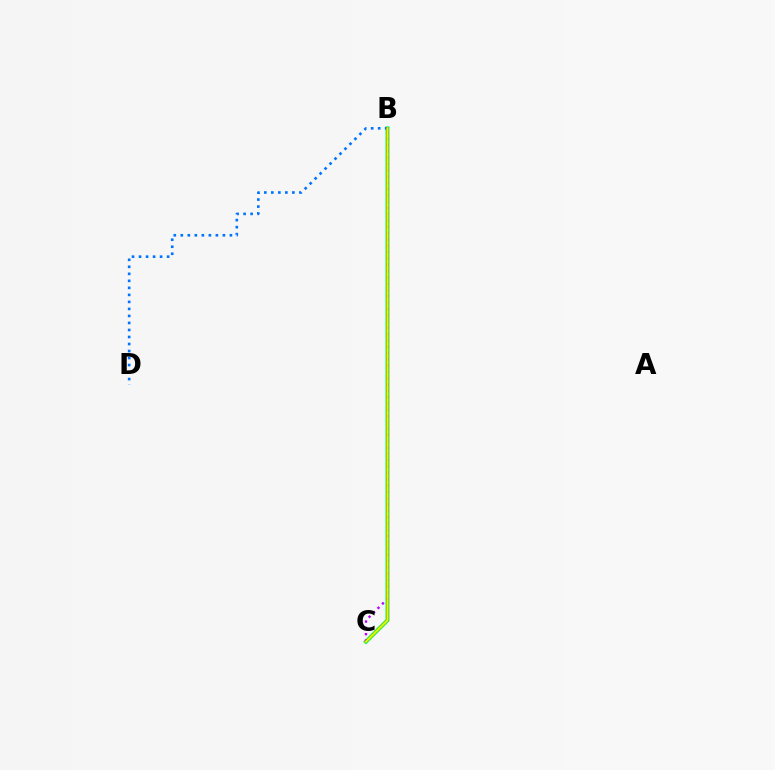{('B', 'C'): [{'color': '#00ff5c', 'line_style': 'solid', 'thickness': 2.89}, {'color': '#b900ff', 'line_style': 'dotted', 'thickness': 1.71}, {'color': '#ff0000', 'line_style': 'solid', 'thickness': 1.56}, {'color': '#d1ff00', 'line_style': 'solid', 'thickness': 1.59}], ('B', 'D'): [{'color': '#0074ff', 'line_style': 'dotted', 'thickness': 1.91}]}